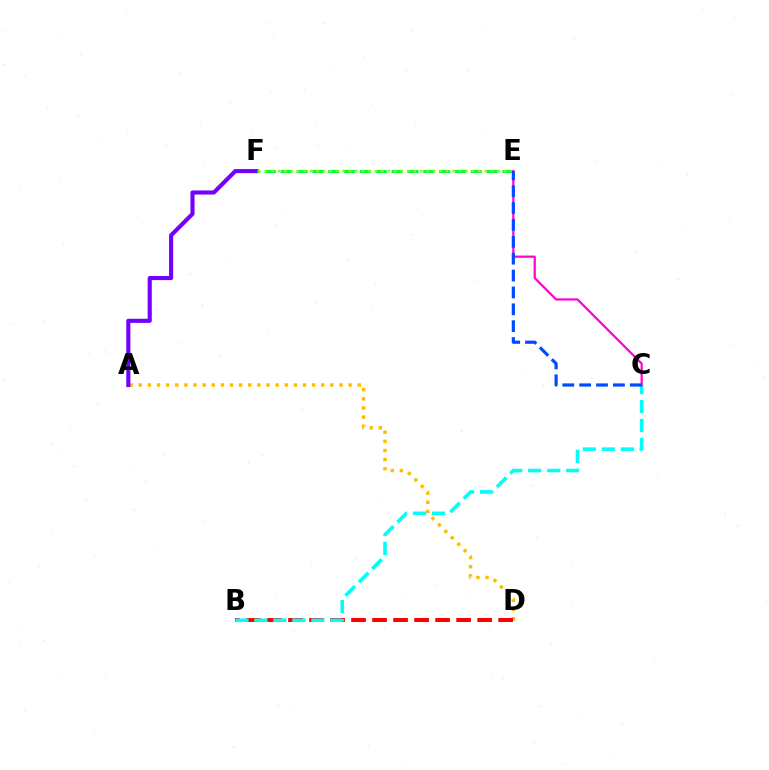{('A', 'D'): [{'color': '#ffbd00', 'line_style': 'dotted', 'thickness': 2.48}], ('A', 'F'): [{'color': '#7200ff', 'line_style': 'solid', 'thickness': 2.96}], ('B', 'D'): [{'color': '#ff0000', 'line_style': 'dashed', 'thickness': 2.86}], ('E', 'F'): [{'color': '#00ff39', 'line_style': 'dashed', 'thickness': 2.15}, {'color': '#84ff00', 'line_style': 'dotted', 'thickness': 1.76}], ('B', 'C'): [{'color': '#00fff6', 'line_style': 'dashed', 'thickness': 2.58}], ('C', 'E'): [{'color': '#ff00cf', 'line_style': 'solid', 'thickness': 1.59}, {'color': '#004bff', 'line_style': 'dashed', 'thickness': 2.29}]}